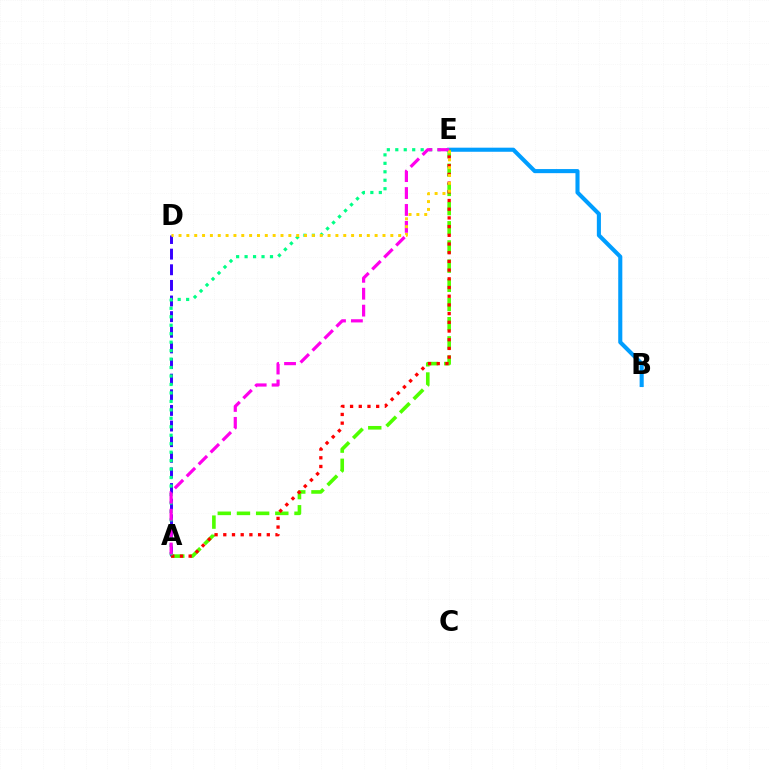{('A', 'D'): [{'color': '#3700ff', 'line_style': 'dashed', 'thickness': 2.12}], ('B', 'E'): [{'color': '#009eff', 'line_style': 'solid', 'thickness': 2.94}], ('A', 'E'): [{'color': '#4fff00', 'line_style': 'dashed', 'thickness': 2.61}, {'color': '#ff0000', 'line_style': 'dotted', 'thickness': 2.36}, {'color': '#00ff86', 'line_style': 'dotted', 'thickness': 2.3}, {'color': '#ff00ed', 'line_style': 'dashed', 'thickness': 2.3}], ('D', 'E'): [{'color': '#ffd500', 'line_style': 'dotted', 'thickness': 2.13}]}